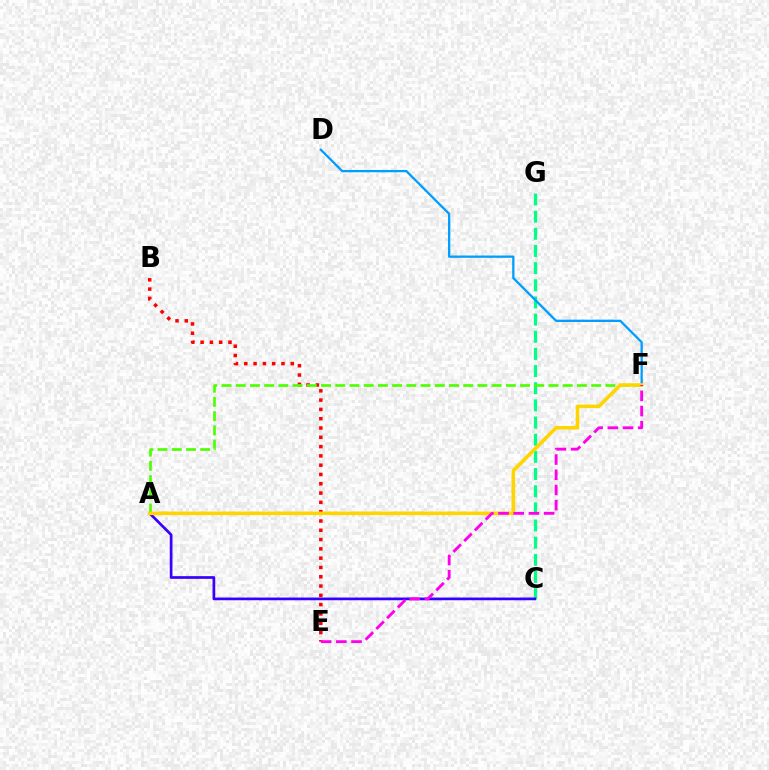{('C', 'G'): [{'color': '#00ff86', 'line_style': 'dashed', 'thickness': 2.33}], ('B', 'E'): [{'color': '#ff0000', 'line_style': 'dotted', 'thickness': 2.53}], ('A', 'C'): [{'color': '#3700ff', 'line_style': 'solid', 'thickness': 1.95}], ('A', 'F'): [{'color': '#4fff00', 'line_style': 'dashed', 'thickness': 1.93}, {'color': '#ffd500', 'line_style': 'solid', 'thickness': 2.57}], ('D', 'F'): [{'color': '#009eff', 'line_style': 'solid', 'thickness': 1.65}], ('E', 'F'): [{'color': '#ff00ed', 'line_style': 'dashed', 'thickness': 2.06}]}